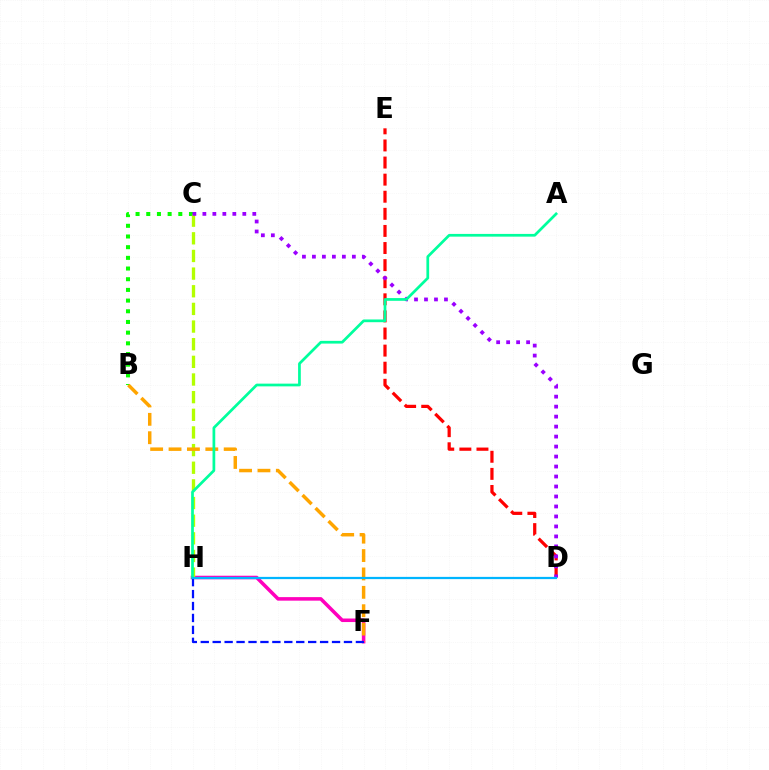{('D', 'E'): [{'color': '#ff0000', 'line_style': 'dashed', 'thickness': 2.32}], ('F', 'H'): [{'color': '#ff00bd', 'line_style': 'solid', 'thickness': 2.55}, {'color': '#0010ff', 'line_style': 'dashed', 'thickness': 1.62}], ('B', 'C'): [{'color': '#08ff00', 'line_style': 'dotted', 'thickness': 2.9}], ('C', 'H'): [{'color': '#b3ff00', 'line_style': 'dashed', 'thickness': 2.4}], ('B', 'F'): [{'color': '#ffa500', 'line_style': 'dashed', 'thickness': 2.5}], ('C', 'D'): [{'color': '#9b00ff', 'line_style': 'dotted', 'thickness': 2.71}], ('A', 'H'): [{'color': '#00ff9d', 'line_style': 'solid', 'thickness': 1.96}], ('D', 'H'): [{'color': '#00b5ff', 'line_style': 'solid', 'thickness': 1.61}]}